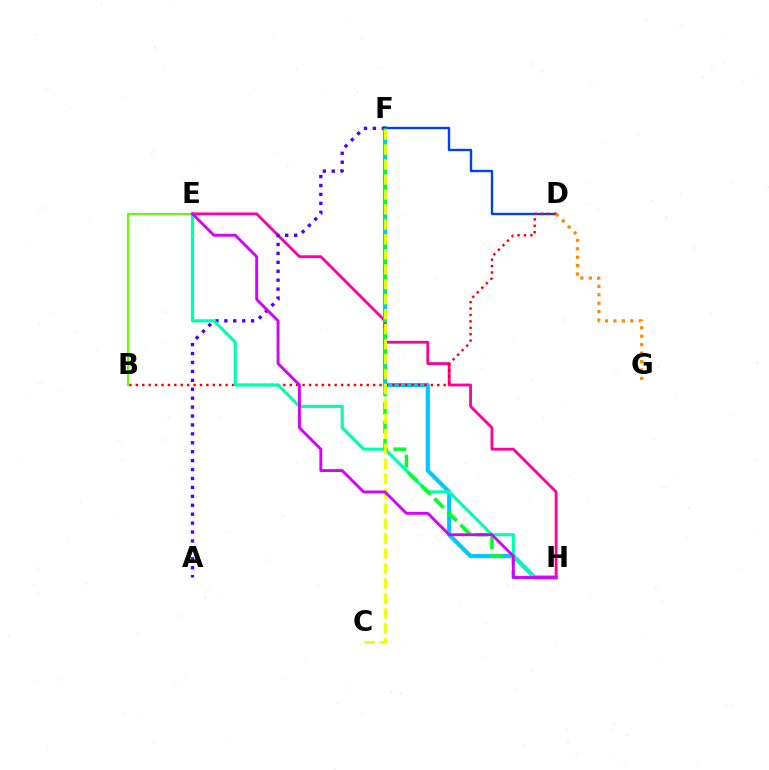{('F', 'H'): [{'color': '#00c7ff', 'line_style': 'solid', 'thickness': 2.97}, {'color': '#00ff27', 'line_style': 'dashed', 'thickness': 2.51}], ('E', 'H'): [{'color': '#ff00a0', 'line_style': 'solid', 'thickness': 2.03}, {'color': '#00ffaf', 'line_style': 'solid', 'thickness': 2.27}, {'color': '#d600ff', 'line_style': 'solid', 'thickness': 2.06}], ('D', 'F'): [{'color': '#003fff', 'line_style': 'solid', 'thickness': 1.72}], ('B', 'D'): [{'color': '#ff0000', 'line_style': 'dotted', 'thickness': 1.74}], ('A', 'F'): [{'color': '#4f00ff', 'line_style': 'dotted', 'thickness': 2.42}], ('D', 'G'): [{'color': '#ff8800', 'line_style': 'dotted', 'thickness': 2.29}], ('C', 'F'): [{'color': '#eeff00', 'line_style': 'dashed', 'thickness': 2.03}], ('B', 'E'): [{'color': '#66ff00', 'line_style': 'solid', 'thickness': 1.53}]}